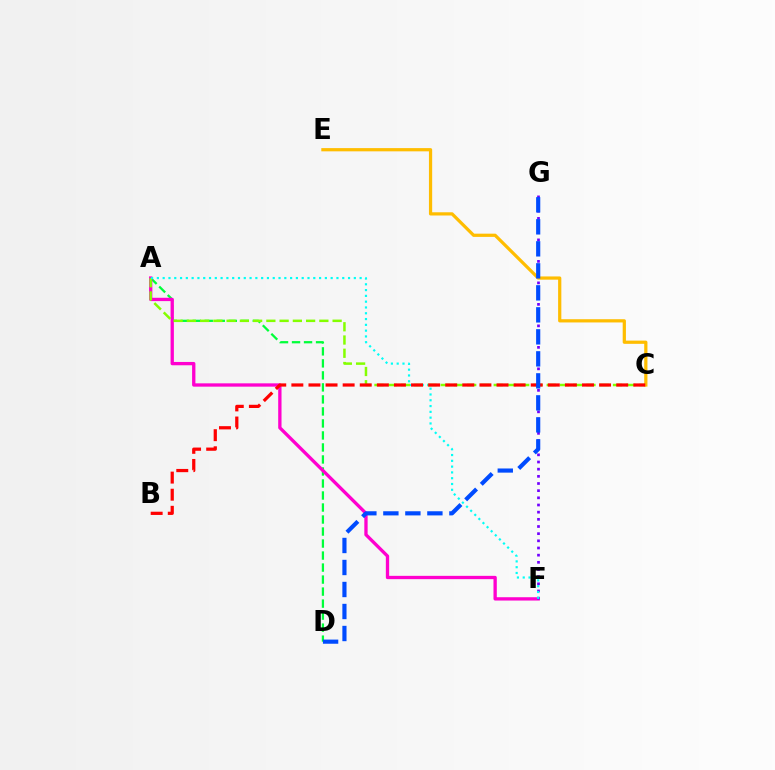{('A', 'D'): [{'color': '#00ff39', 'line_style': 'dashed', 'thickness': 1.63}], ('A', 'F'): [{'color': '#ff00cf', 'line_style': 'solid', 'thickness': 2.39}, {'color': '#00fff6', 'line_style': 'dotted', 'thickness': 1.57}], ('A', 'C'): [{'color': '#84ff00', 'line_style': 'dashed', 'thickness': 1.8}], ('C', 'E'): [{'color': '#ffbd00', 'line_style': 'solid', 'thickness': 2.32}], ('F', 'G'): [{'color': '#7200ff', 'line_style': 'dotted', 'thickness': 1.95}], ('B', 'C'): [{'color': '#ff0000', 'line_style': 'dashed', 'thickness': 2.32}], ('D', 'G'): [{'color': '#004bff', 'line_style': 'dashed', 'thickness': 2.99}]}